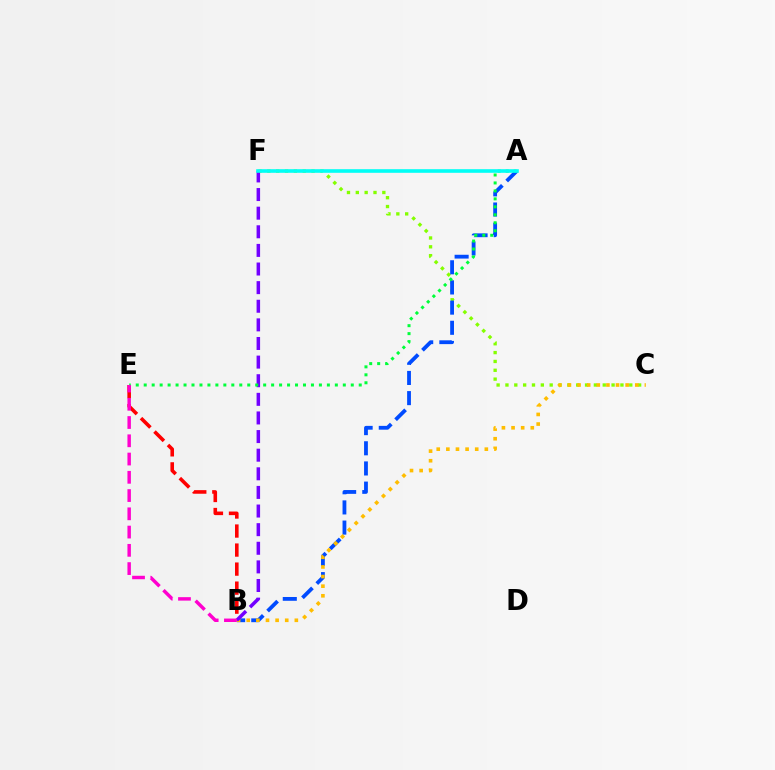{('C', 'F'): [{'color': '#84ff00', 'line_style': 'dotted', 'thickness': 2.4}], ('A', 'B'): [{'color': '#004bff', 'line_style': 'dashed', 'thickness': 2.74}], ('B', 'E'): [{'color': '#ff0000', 'line_style': 'dashed', 'thickness': 2.59}, {'color': '#ff00cf', 'line_style': 'dashed', 'thickness': 2.48}], ('B', 'C'): [{'color': '#ffbd00', 'line_style': 'dotted', 'thickness': 2.61}], ('B', 'F'): [{'color': '#7200ff', 'line_style': 'dashed', 'thickness': 2.53}], ('A', 'E'): [{'color': '#00ff39', 'line_style': 'dotted', 'thickness': 2.16}], ('A', 'F'): [{'color': '#00fff6', 'line_style': 'solid', 'thickness': 2.6}]}